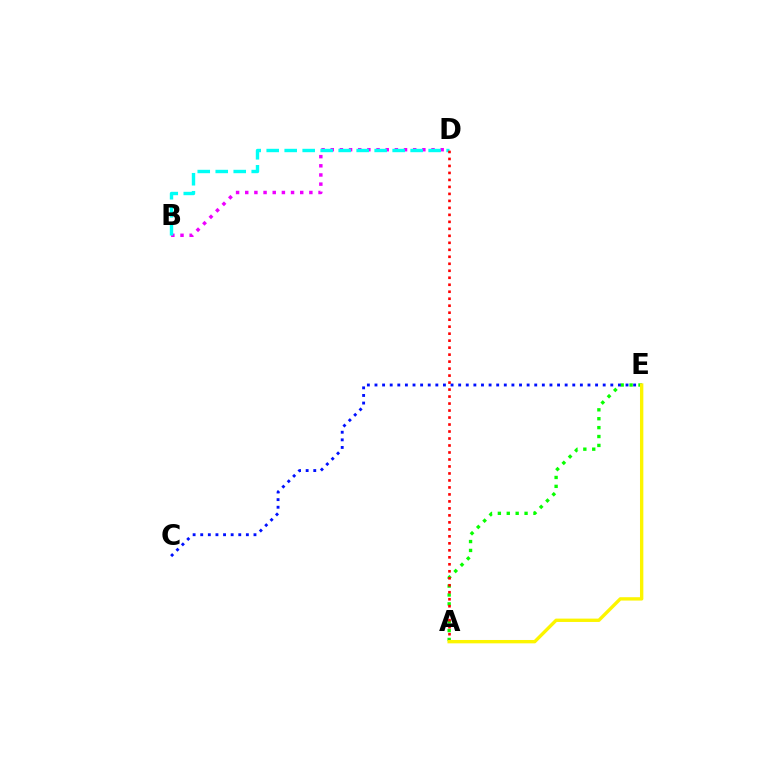{('B', 'D'): [{'color': '#ee00ff', 'line_style': 'dotted', 'thickness': 2.49}, {'color': '#00fff6', 'line_style': 'dashed', 'thickness': 2.44}], ('A', 'E'): [{'color': '#08ff00', 'line_style': 'dotted', 'thickness': 2.42}, {'color': '#fcf500', 'line_style': 'solid', 'thickness': 2.42}], ('C', 'E'): [{'color': '#0010ff', 'line_style': 'dotted', 'thickness': 2.07}], ('A', 'D'): [{'color': '#ff0000', 'line_style': 'dotted', 'thickness': 1.9}]}